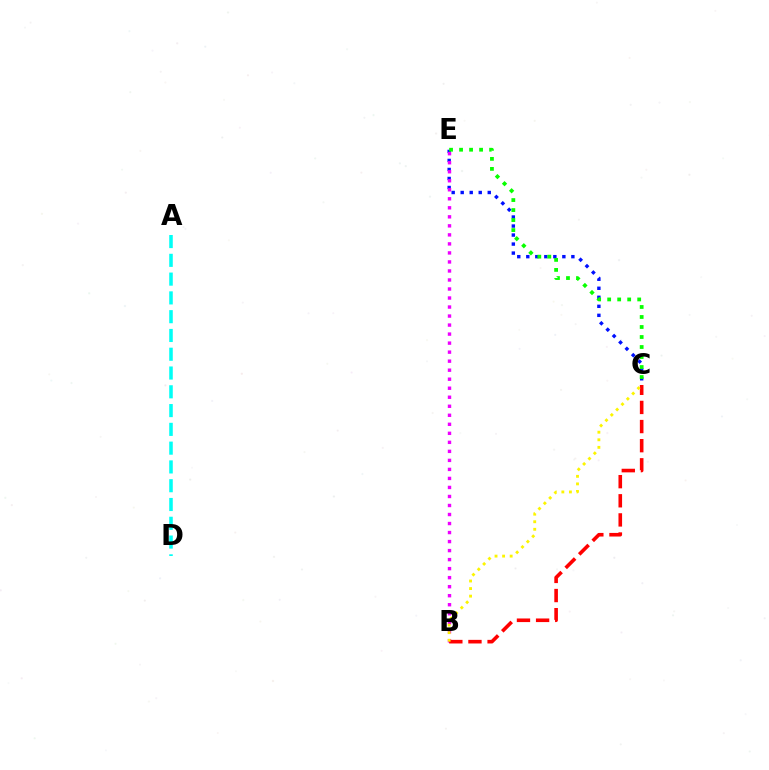{('C', 'E'): [{'color': '#0010ff', 'line_style': 'dotted', 'thickness': 2.45}, {'color': '#08ff00', 'line_style': 'dotted', 'thickness': 2.72}], ('B', 'E'): [{'color': '#ee00ff', 'line_style': 'dotted', 'thickness': 2.45}], ('B', 'C'): [{'color': '#ff0000', 'line_style': 'dashed', 'thickness': 2.6}, {'color': '#fcf500', 'line_style': 'dotted', 'thickness': 2.06}], ('A', 'D'): [{'color': '#00fff6', 'line_style': 'dashed', 'thickness': 2.55}]}